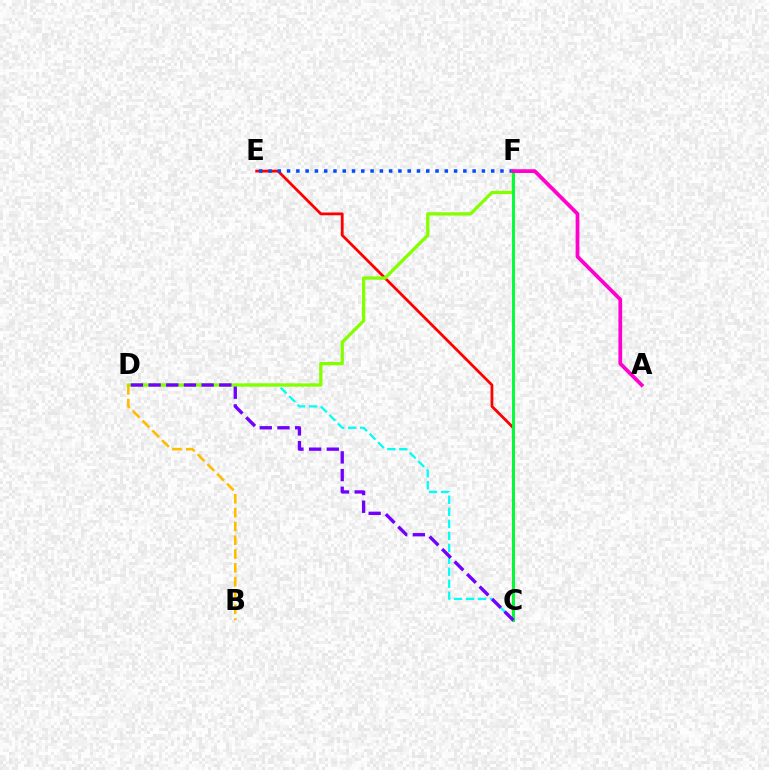{('C', 'E'): [{'color': '#ff0000', 'line_style': 'solid', 'thickness': 2.01}], ('C', 'D'): [{'color': '#00fff6', 'line_style': 'dashed', 'thickness': 1.63}, {'color': '#7200ff', 'line_style': 'dashed', 'thickness': 2.4}], ('E', 'F'): [{'color': '#004bff', 'line_style': 'dotted', 'thickness': 2.52}], ('D', 'F'): [{'color': '#84ff00', 'line_style': 'solid', 'thickness': 2.38}], ('C', 'F'): [{'color': '#00ff39', 'line_style': 'solid', 'thickness': 2.1}], ('B', 'D'): [{'color': '#ffbd00', 'line_style': 'dashed', 'thickness': 1.88}], ('A', 'F'): [{'color': '#ff00cf', 'line_style': 'solid', 'thickness': 2.69}]}